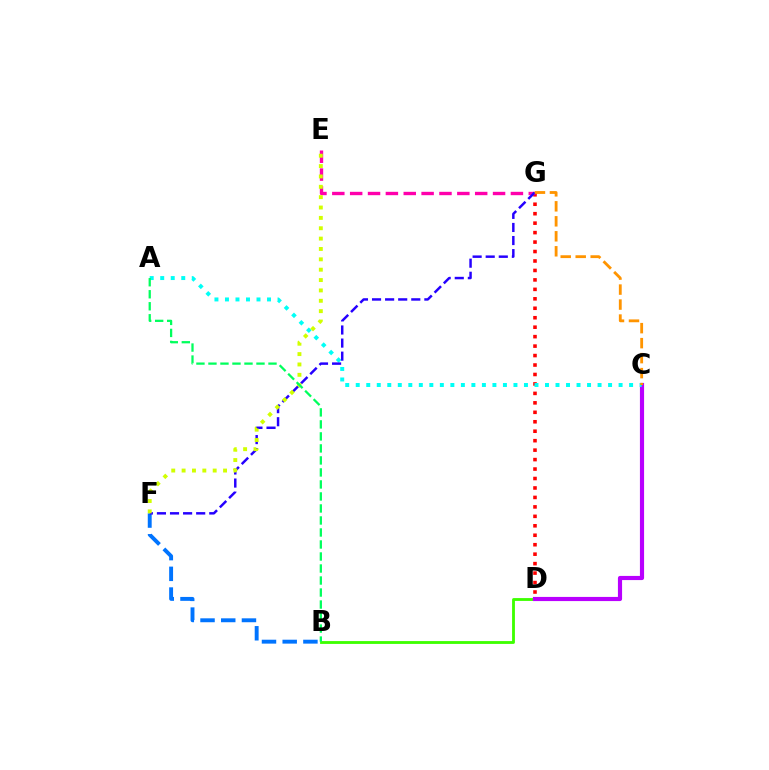{('D', 'G'): [{'color': '#ff0000', 'line_style': 'dotted', 'thickness': 2.57}], ('B', 'F'): [{'color': '#0074ff', 'line_style': 'dashed', 'thickness': 2.81}], ('B', 'D'): [{'color': '#3dff00', 'line_style': 'solid', 'thickness': 2.04}], ('C', 'D'): [{'color': '#b900ff', 'line_style': 'solid', 'thickness': 2.99}], ('A', 'C'): [{'color': '#00fff6', 'line_style': 'dotted', 'thickness': 2.86}], ('E', 'G'): [{'color': '#ff00ac', 'line_style': 'dashed', 'thickness': 2.43}], ('F', 'G'): [{'color': '#2500ff', 'line_style': 'dashed', 'thickness': 1.78}], ('C', 'G'): [{'color': '#ff9400', 'line_style': 'dashed', 'thickness': 2.04}], ('E', 'F'): [{'color': '#d1ff00', 'line_style': 'dotted', 'thickness': 2.82}], ('A', 'B'): [{'color': '#00ff5c', 'line_style': 'dashed', 'thickness': 1.63}]}